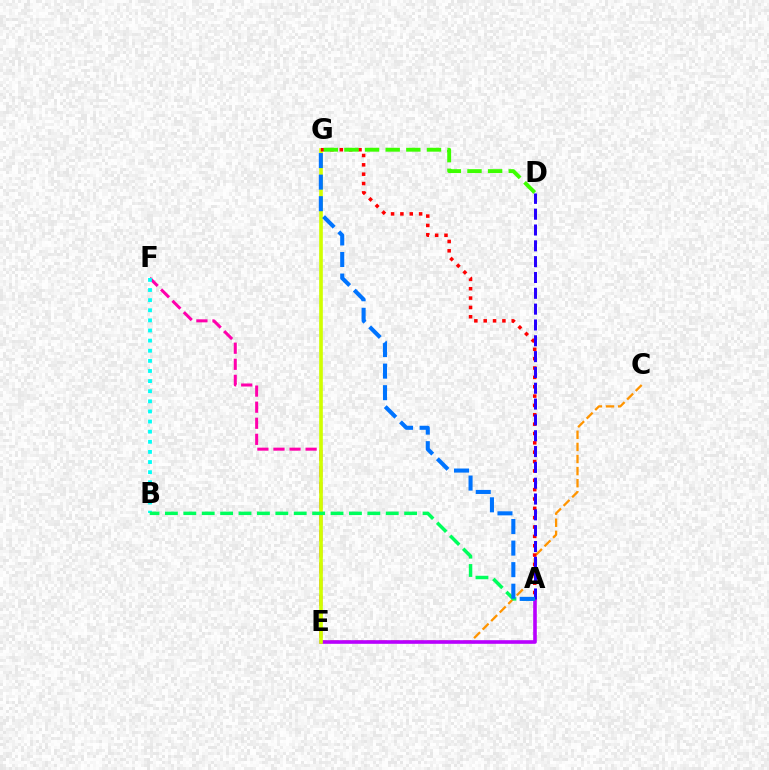{('E', 'F'): [{'color': '#ff00ac', 'line_style': 'dashed', 'thickness': 2.18}], ('B', 'F'): [{'color': '#00fff6', 'line_style': 'dotted', 'thickness': 2.75}], ('C', 'E'): [{'color': '#ff9400', 'line_style': 'dashed', 'thickness': 1.64}], ('A', 'E'): [{'color': '#b900ff', 'line_style': 'solid', 'thickness': 2.6}], ('E', 'G'): [{'color': '#d1ff00', 'line_style': 'solid', 'thickness': 2.63}], ('A', 'G'): [{'color': '#ff0000', 'line_style': 'dotted', 'thickness': 2.54}, {'color': '#0074ff', 'line_style': 'dashed', 'thickness': 2.93}], ('D', 'G'): [{'color': '#3dff00', 'line_style': 'dashed', 'thickness': 2.8}], ('A', 'D'): [{'color': '#2500ff', 'line_style': 'dashed', 'thickness': 2.15}], ('A', 'B'): [{'color': '#00ff5c', 'line_style': 'dashed', 'thickness': 2.5}]}